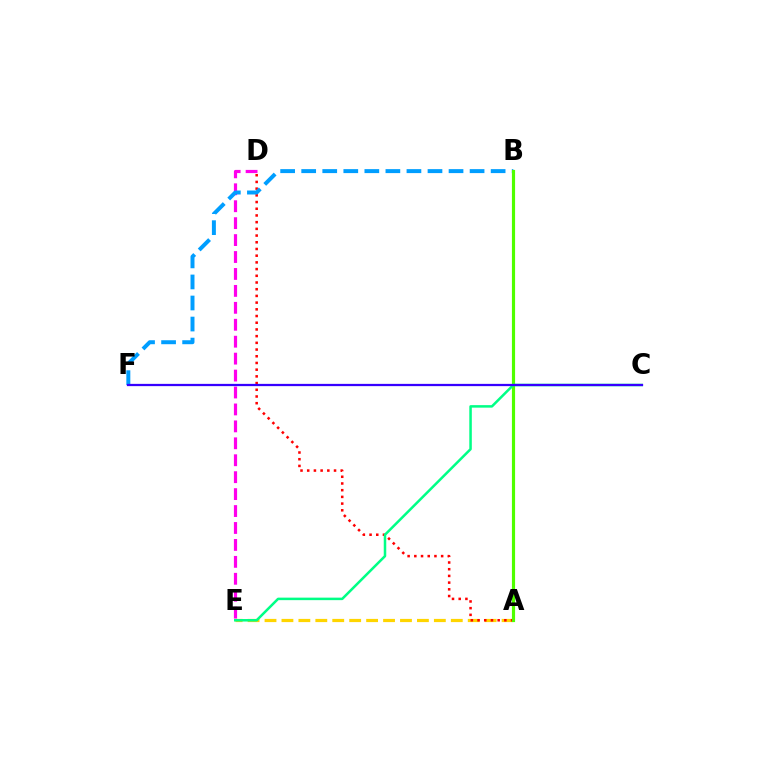{('D', 'E'): [{'color': '#ff00ed', 'line_style': 'dashed', 'thickness': 2.3}], ('A', 'E'): [{'color': '#ffd500', 'line_style': 'dashed', 'thickness': 2.3}], ('A', 'D'): [{'color': '#ff0000', 'line_style': 'dotted', 'thickness': 1.82}], ('B', 'F'): [{'color': '#009eff', 'line_style': 'dashed', 'thickness': 2.86}], ('A', 'B'): [{'color': '#4fff00', 'line_style': 'solid', 'thickness': 2.28}], ('C', 'E'): [{'color': '#00ff86', 'line_style': 'solid', 'thickness': 1.81}], ('C', 'F'): [{'color': '#3700ff', 'line_style': 'solid', 'thickness': 1.63}]}